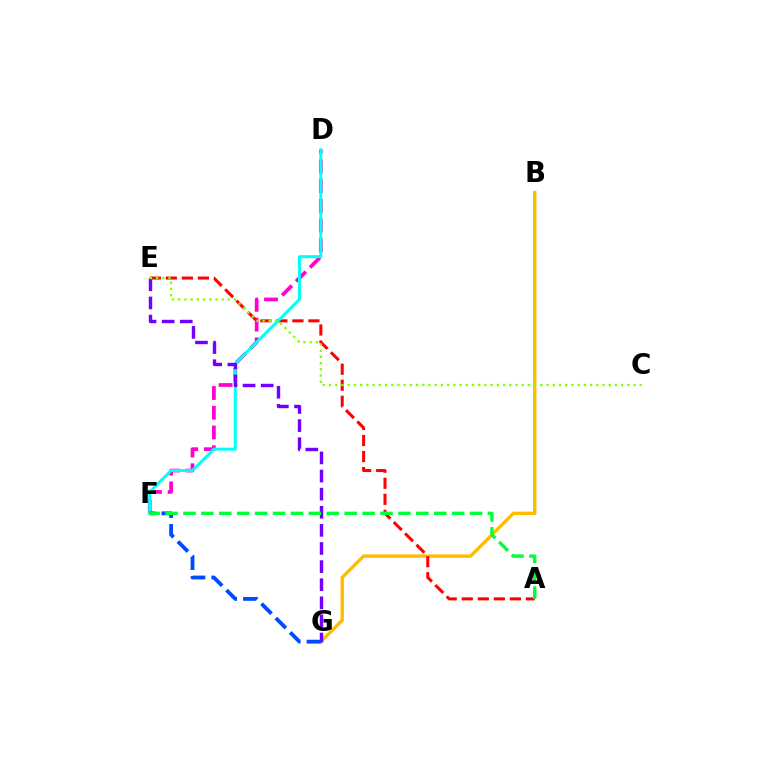{('D', 'F'): [{'color': '#ff00cf', 'line_style': 'dashed', 'thickness': 2.68}, {'color': '#00fff6', 'line_style': 'solid', 'thickness': 2.15}], ('B', 'G'): [{'color': '#ffbd00', 'line_style': 'solid', 'thickness': 2.44}], ('A', 'E'): [{'color': '#ff0000', 'line_style': 'dashed', 'thickness': 2.18}], ('E', 'G'): [{'color': '#7200ff', 'line_style': 'dashed', 'thickness': 2.46}], ('F', 'G'): [{'color': '#004bff', 'line_style': 'dashed', 'thickness': 2.76}], ('C', 'E'): [{'color': '#84ff00', 'line_style': 'dotted', 'thickness': 1.69}], ('A', 'F'): [{'color': '#00ff39', 'line_style': 'dashed', 'thickness': 2.43}]}